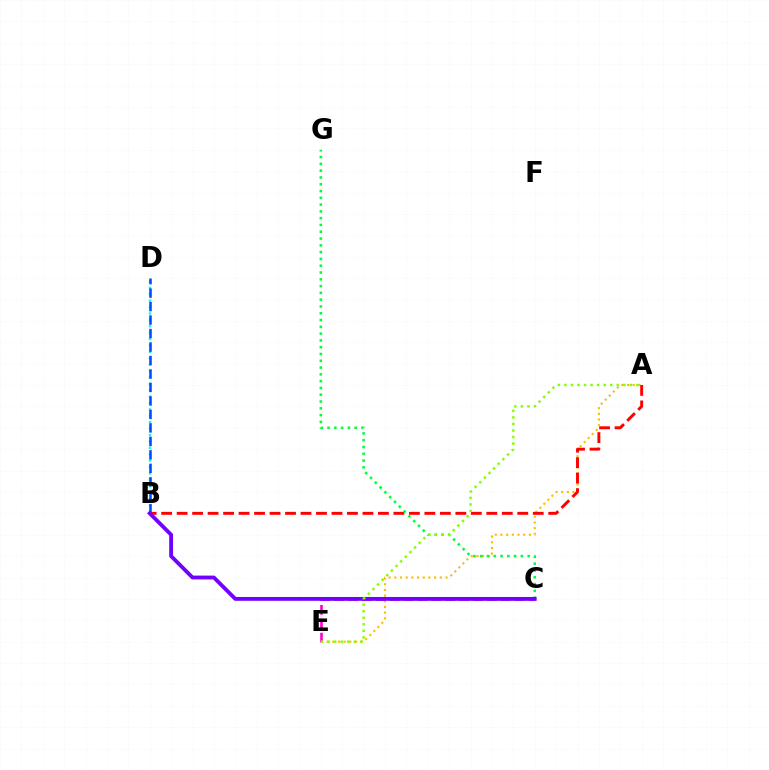{('A', 'E'): [{'color': '#ffbd00', 'line_style': 'dotted', 'thickness': 1.54}, {'color': '#84ff00', 'line_style': 'dotted', 'thickness': 1.78}], ('A', 'B'): [{'color': '#ff0000', 'line_style': 'dashed', 'thickness': 2.1}], ('C', 'G'): [{'color': '#00ff39', 'line_style': 'dotted', 'thickness': 1.84}], ('B', 'D'): [{'color': '#00fff6', 'line_style': 'dotted', 'thickness': 1.74}, {'color': '#004bff', 'line_style': 'dashed', 'thickness': 1.83}], ('C', 'E'): [{'color': '#ff00cf', 'line_style': 'dashed', 'thickness': 1.89}], ('B', 'C'): [{'color': '#7200ff', 'line_style': 'solid', 'thickness': 2.76}]}